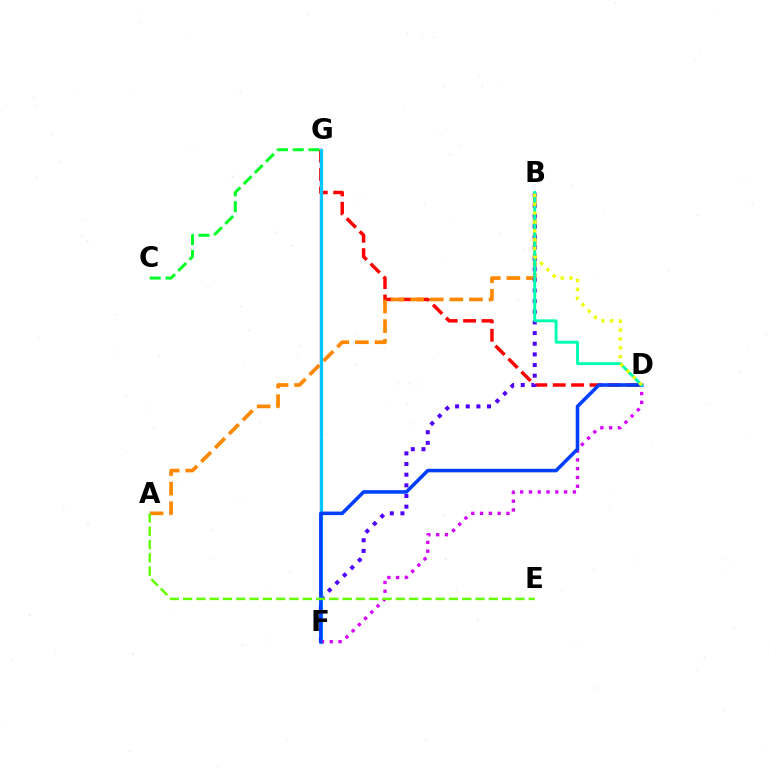{('F', 'G'): [{'color': '#ff00a0', 'line_style': 'solid', 'thickness': 1.64}, {'color': '#00c7ff', 'line_style': 'solid', 'thickness': 2.3}], ('D', 'G'): [{'color': '#ff0000', 'line_style': 'dashed', 'thickness': 2.5}], ('A', 'B'): [{'color': '#ff8800', 'line_style': 'dashed', 'thickness': 2.66}], ('B', 'F'): [{'color': '#4f00ff', 'line_style': 'dotted', 'thickness': 2.89}], ('D', 'F'): [{'color': '#d600ff', 'line_style': 'dotted', 'thickness': 2.39}, {'color': '#003fff', 'line_style': 'solid', 'thickness': 2.55}], ('C', 'G'): [{'color': '#00ff27', 'line_style': 'dashed', 'thickness': 2.15}], ('B', 'D'): [{'color': '#00ffaf', 'line_style': 'solid', 'thickness': 2.12}, {'color': '#eeff00', 'line_style': 'dotted', 'thickness': 2.41}], ('A', 'E'): [{'color': '#66ff00', 'line_style': 'dashed', 'thickness': 1.81}]}